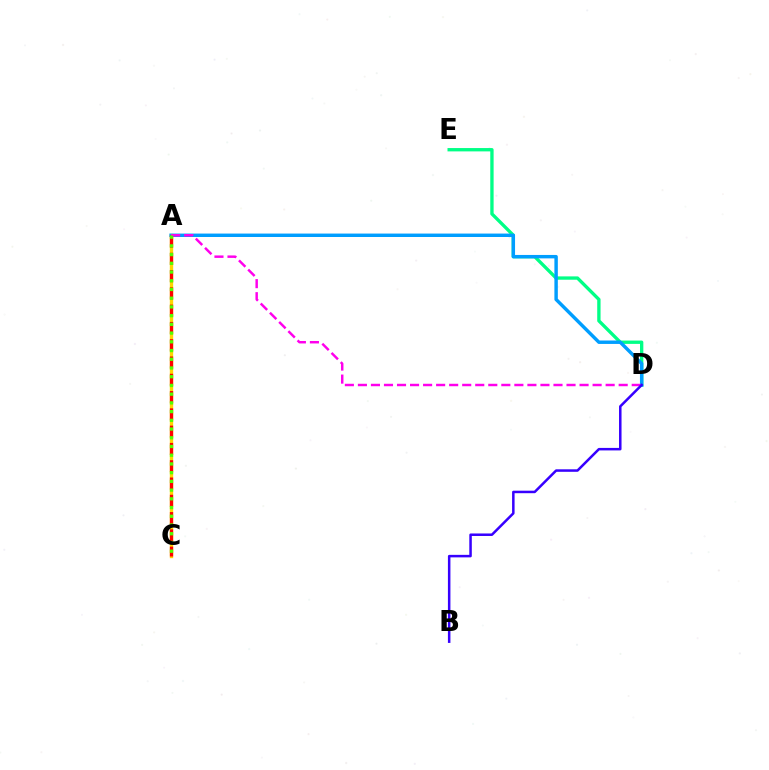{('A', 'C'): [{'color': '#ffd500', 'line_style': 'solid', 'thickness': 2.43}, {'color': '#ff0000', 'line_style': 'dashed', 'thickness': 2.35}, {'color': '#4fff00', 'line_style': 'dotted', 'thickness': 2.37}], ('D', 'E'): [{'color': '#00ff86', 'line_style': 'solid', 'thickness': 2.4}], ('A', 'D'): [{'color': '#009eff', 'line_style': 'solid', 'thickness': 2.47}, {'color': '#ff00ed', 'line_style': 'dashed', 'thickness': 1.77}], ('B', 'D'): [{'color': '#3700ff', 'line_style': 'solid', 'thickness': 1.81}]}